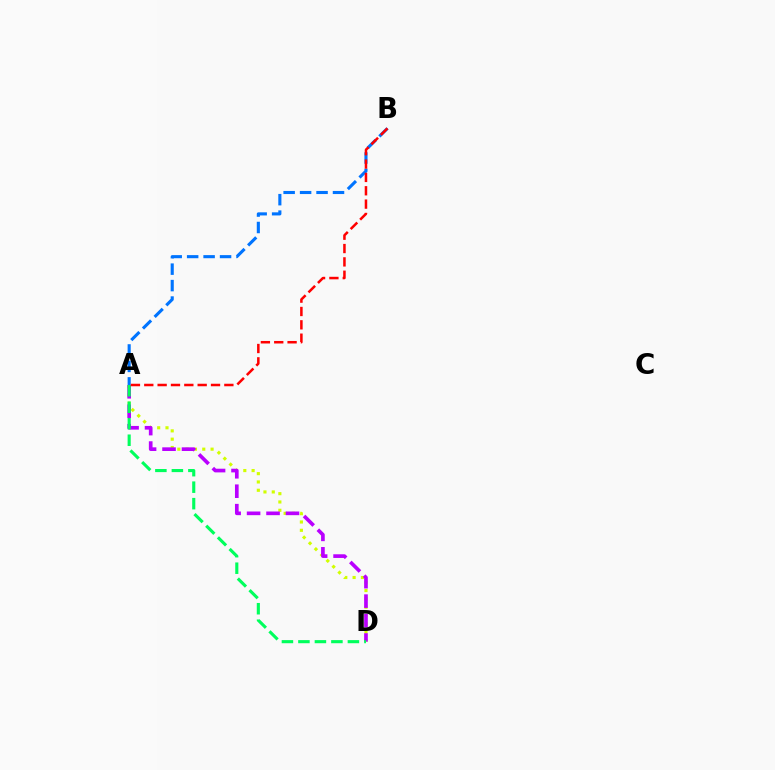{('A', 'D'): [{'color': '#d1ff00', 'line_style': 'dotted', 'thickness': 2.26}, {'color': '#b900ff', 'line_style': 'dashed', 'thickness': 2.64}, {'color': '#00ff5c', 'line_style': 'dashed', 'thickness': 2.24}], ('A', 'B'): [{'color': '#0074ff', 'line_style': 'dashed', 'thickness': 2.24}, {'color': '#ff0000', 'line_style': 'dashed', 'thickness': 1.81}]}